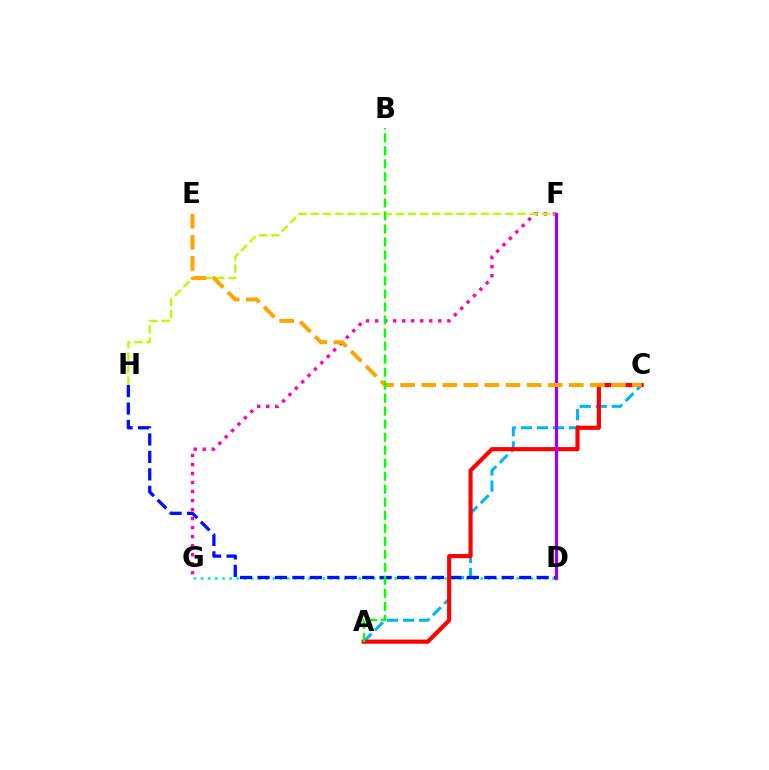{('D', 'G'): [{'color': '#00ff9d', 'line_style': 'dotted', 'thickness': 1.95}], ('A', 'C'): [{'color': '#00b5ff', 'line_style': 'dashed', 'thickness': 2.18}, {'color': '#ff0000', 'line_style': 'solid', 'thickness': 2.98}], ('D', 'H'): [{'color': '#0010ff', 'line_style': 'dashed', 'thickness': 2.37}], ('F', 'G'): [{'color': '#ff00bd', 'line_style': 'dotted', 'thickness': 2.45}], ('F', 'H'): [{'color': '#b3ff00', 'line_style': 'dashed', 'thickness': 1.65}], ('D', 'F'): [{'color': '#9b00ff', 'line_style': 'solid', 'thickness': 2.31}], ('C', 'E'): [{'color': '#ffa500', 'line_style': 'dashed', 'thickness': 2.86}], ('A', 'B'): [{'color': '#08ff00', 'line_style': 'dashed', 'thickness': 1.77}]}